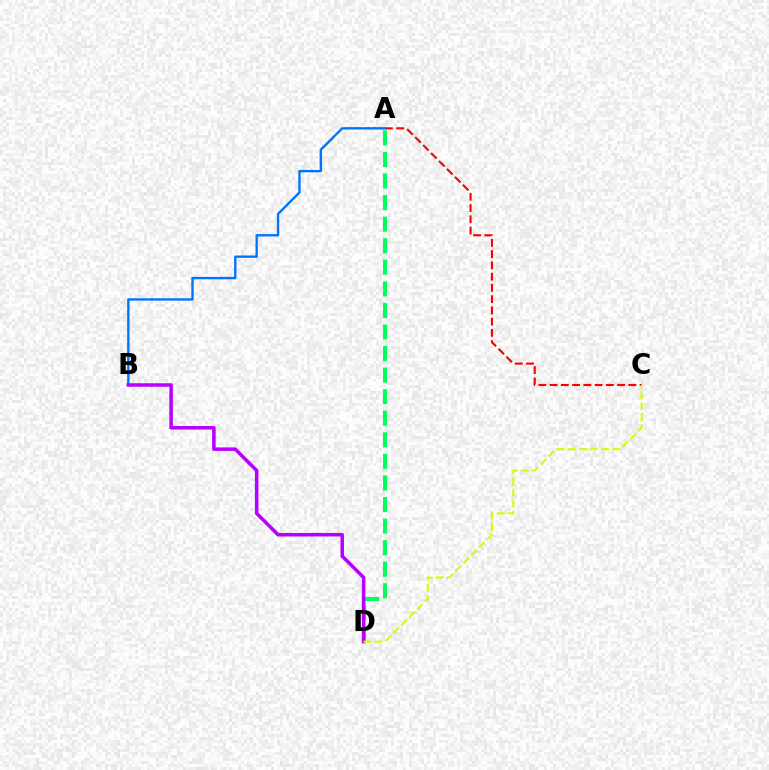{('A', 'C'): [{'color': '#ff0000', 'line_style': 'dashed', 'thickness': 1.53}], ('A', 'B'): [{'color': '#0074ff', 'line_style': 'solid', 'thickness': 1.7}], ('A', 'D'): [{'color': '#00ff5c', 'line_style': 'dashed', 'thickness': 2.93}], ('B', 'D'): [{'color': '#b900ff', 'line_style': 'solid', 'thickness': 2.53}], ('C', 'D'): [{'color': '#d1ff00', 'line_style': 'dashed', 'thickness': 1.51}]}